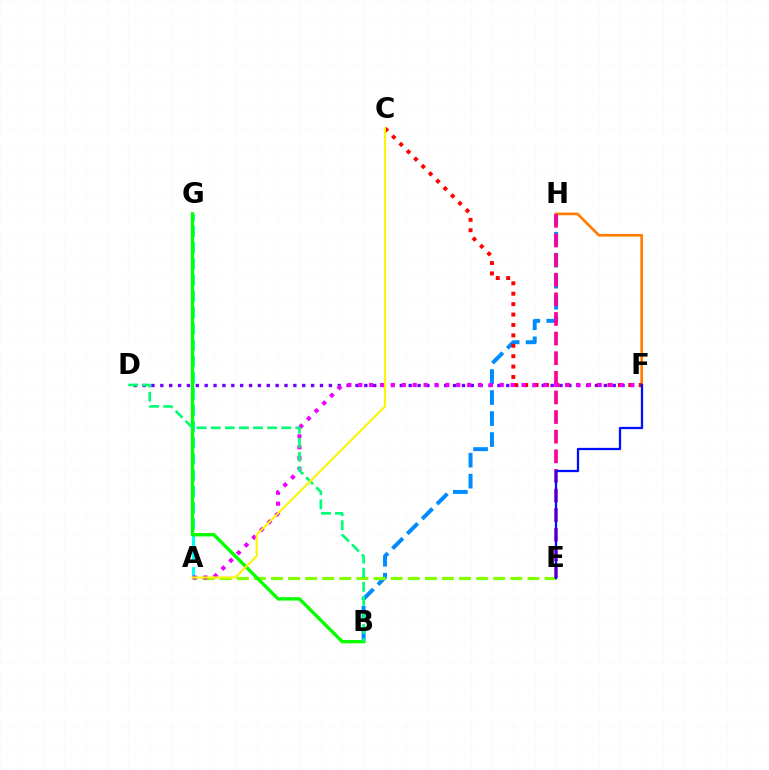{('D', 'F'): [{'color': '#7200ff', 'line_style': 'dotted', 'thickness': 2.41}], ('B', 'H'): [{'color': '#008cff', 'line_style': 'dashed', 'thickness': 2.85}], ('A', 'E'): [{'color': '#84ff00', 'line_style': 'dashed', 'thickness': 2.32}], ('F', 'H'): [{'color': '#ff7c00', 'line_style': 'solid', 'thickness': 1.89}], ('C', 'F'): [{'color': '#ff0000', 'line_style': 'dotted', 'thickness': 2.83}], ('A', 'G'): [{'color': '#00fff6', 'line_style': 'dashed', 'thickness': 2.21}], ('E', 'H'): [{'color': '#ff0094', 'line_style': 'dashed', 'thickness': 2.67}], ('A', 'F'): [{'color': '#ee00ff', 'line_style': 'dotted', 'thickness': 2.96}], ('B', 'G'): [{'color': '#08ff00', 'line_style': 'solid', 'thickness': 2.42}], ('B', 'D'): [{'color': '#00ff74', 'line_style': 'dashed', 'thickness': 1.91}], ('E', 'F'): [{'color': '#0010ff', 'line_style': 'solid', 'thickness': 1.64}], ('A', 'C'): [{'color': '#fcf500', 'line_style': 'solid', 'thickness': 1.5}]}